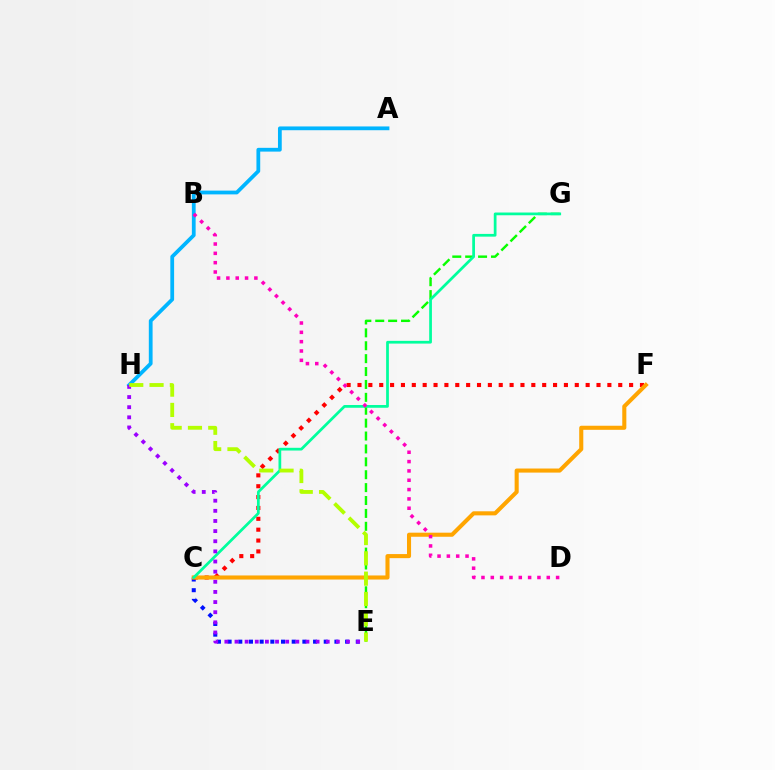{('A', 'H'): [{'color': '#00b5ff', 'line_style': 'solid', 'thickness': 2.72}], ('C', 'E'): [{'color': '#0010ff', 'line_style': 'dotted', 'thickness': 2.9}], ('C', 'F'): [{'color': '#ff0000', 'line_style': 'dotted', 'thickness': 2.95}, {'color': '#ffa500', 'line_style': 'solid', 'thickness': 2.93}], ('E', 'G'): [{'color': '#08ff00', 'line_style': 'dashed', 'thickness': 1.75}], ('C', 'G'): [{'color': '#00ff9d', 'line_style': 'solid', 'thickness': 1.97}], ('B', 'D'): [{'color': '#ff00bd', 'line_style': 'dotted', 'thickness': 2.54}], ('E', 'H'): [{'color': '#9b00ff', 'line_style': 'dotted', 'thickness': 2.75}, {'color': '#b3ff00', 'line_style': 'dashed', 'thickness': 2.76}]}